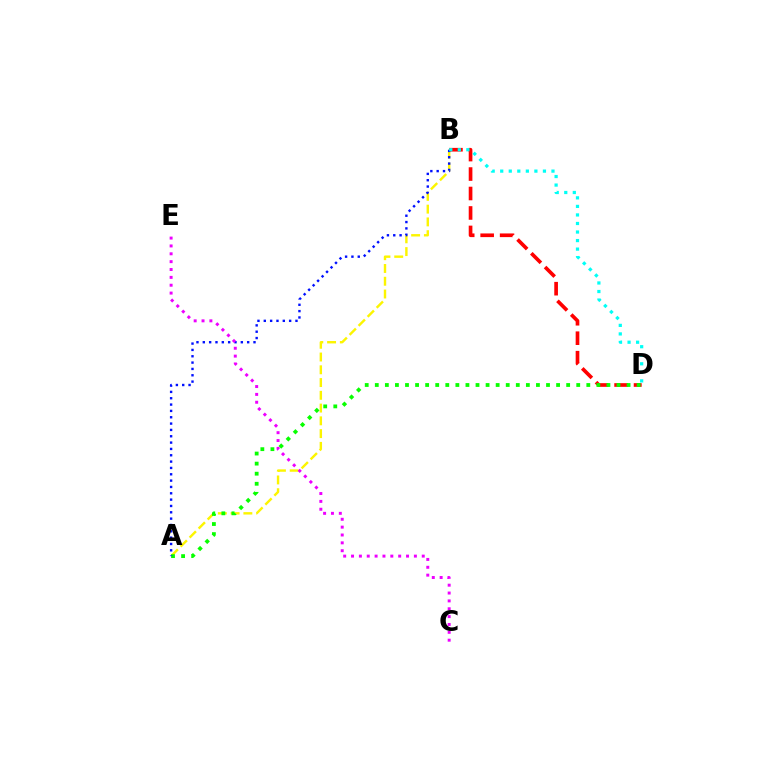{('A', 'B'): [{'color': '#fcf500', 'line_style': 'dashed', 'thickness': 1.73}, {'color': '#0010ff', 'line_style': 'dotted', 'thickness': 1.72}], ('B', 'D'): [{'color': '#ff0000', 'line_style': 'dashed', 'thickness': 2.64}, {'color': '#00fff6', 'line_style': 'dotted', 'thickness': 2.32}], ('A', 'D'): [{'color': '#08ff00', 'line_style': 'dotted', 'thickness': 2.74}], ('C', 'E'): [{'color': '#ee00ff', 'line_style': 'dotted', 'thickness': 2.13}]}